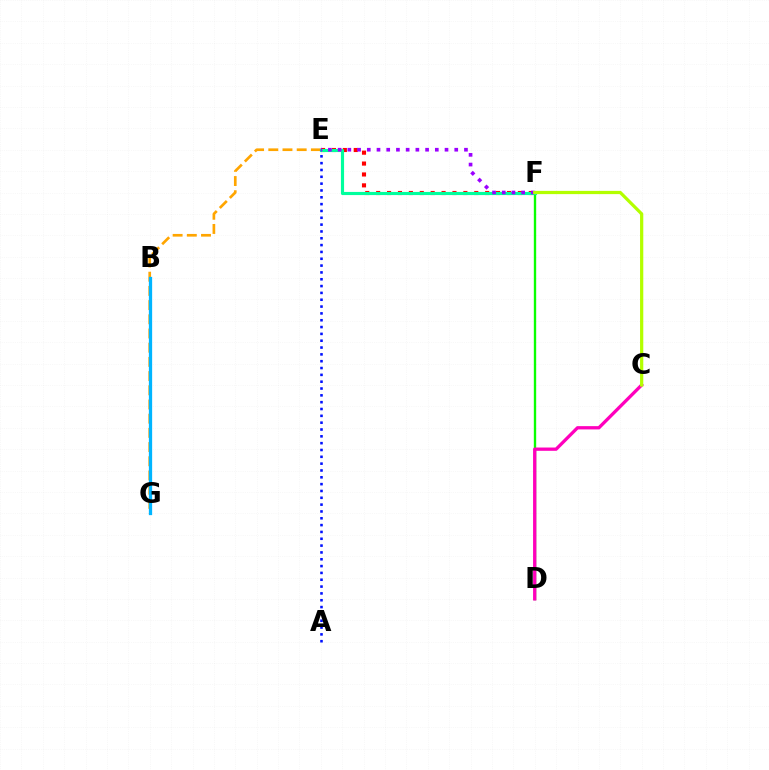{('E', 'G'): [{'color': '#ffa500', 'line_style': 'dashed', 'thickness': 1.93}], ('D', 'F'): [{'color': '#08ff00', 'line_style': 'solid', 'thickness': 1.7}], ('C', 'D'): [{'color': '#ff00bd', 'line_style': 'solid', 'thickness': 2.37}], ('E', 'F'): [{'color': '#ff0000', 'line_style': 'dotted', 'thickness': 2.96}, {'color': '#00ff9d', 'line_style': 'solid', 'thickness': 2.26}, {'color': '#9b00ff', 'line_style': 'dotted', 'thickness': 2.64}], ('A', 'E'): [{'color': '#0010ff', 'line_style': 'dotted', 'thickness': 1.86}], ('C', 'F'): [{'color': '#b3ff00', 'line_style': 'solid', 'thickness': 2.33}], ('B', 'G'): [{'color': '#00b5ff', 'line_style': 'solid', 'thickness': 2.36}]}